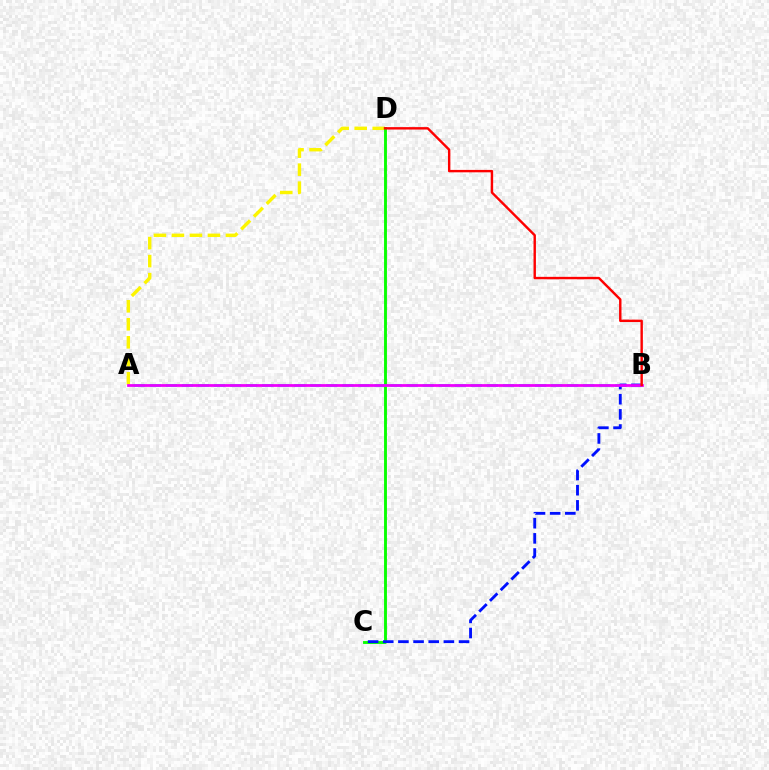{('A', 'D'): [{'color': '#fcf500', 'line_style': 'dashed', 'thickness': 2.45}], ('A', 'B'): [{'color': '#00fff6', 'line_style': 'dashed', 'thickness': 2.18}, {'color': '#ee00ff', 'line_style': 'solid', 'thickness': 1.99}], ('C', 'D'): [{'color': '#08ff00', 'line_style': 'solid', 'thickness': 2.07}], ('B', 'C'): [{'color': '#0010ff', 'line_style': 'dashed', 'thickness': 2.06}], ('B', 'D'): [{'color': '#ff0000', 'line_style': 'solid', 'thickness': 1.74}]}